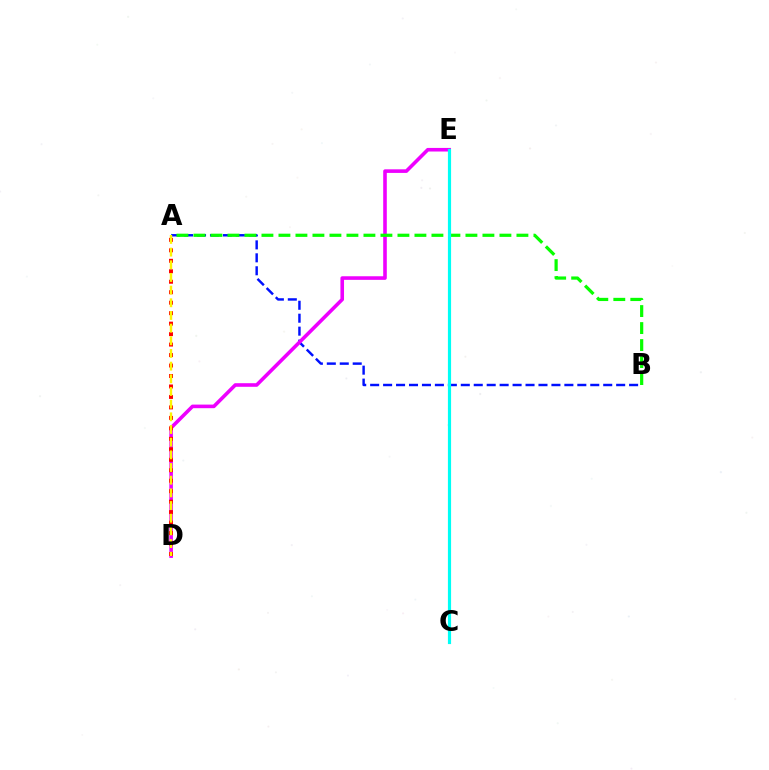{('A', 'B'): [{'color': '#0010ff', 'line_style': 'dashed', 'thickness': 1.76}, {'color': '#08ff00', 'line_style': 'dashed', 'thickness': 2.31}], ('D', 'E'): [{'color': '#ee00ff', 'line_style': 'solid', 'thickness': 2.59}], ('A', 'D'): [{'color': '#ff0000', 'line_style': 'dotted', 'thickness': 2.85}, {'color': '#fcf500', 'line_style': 'dashed', 'thickness': 1.72}], ('C', 'E'): [{'color': '#00fff6', 'line_style': 'solid', 'thickness': 2.28}]}